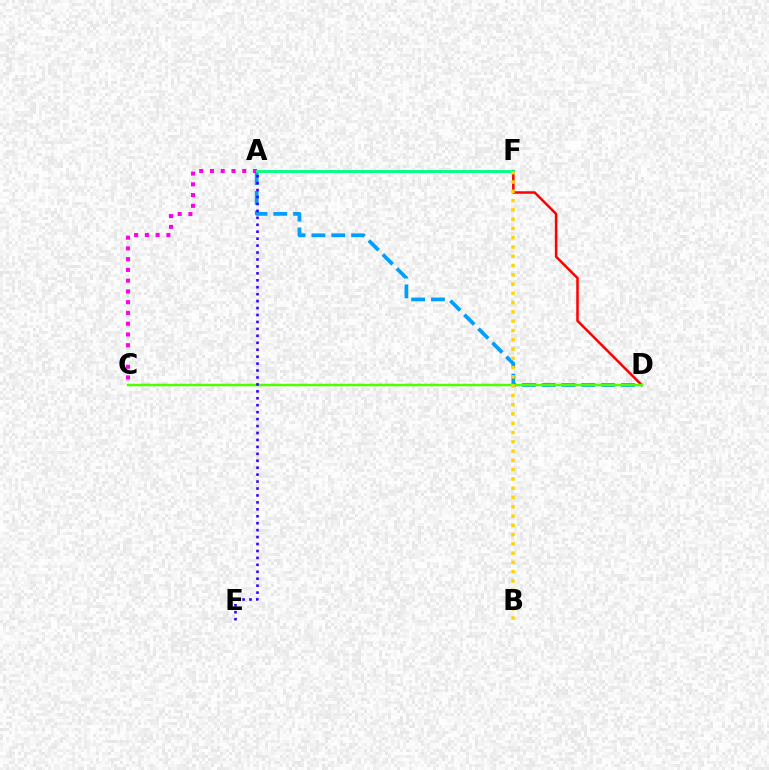{('A', 'D'): [{'color': '#009eff', 'line_style': 'dashed', 'thickness': 2.69}], ('D', 'F'): [{'color': '#ff0000', 'line_style': 'solid', 'thickness': 1.81}], ('C', 'D'): [{'color': '#4fff00', 'line_style': 'solid', 'thickness': 1.79}], ('A', 'E'): [{'color': '#3700ff', 'line_style': 'dotted', 'thickness': 1.89}], ('A', 'C'): [{'color': '#ff00ed', 'line_style': 'dotted', 'thickness': 2.92}], ('A', 'F'): [{'color': '#00ff86', 'line_style': 'solid', 'thickness': 2.07}], ('B', 'F'): [{'color': '#ffd500', 'line_style': 'dotted', 'thickness': 2.52}]}